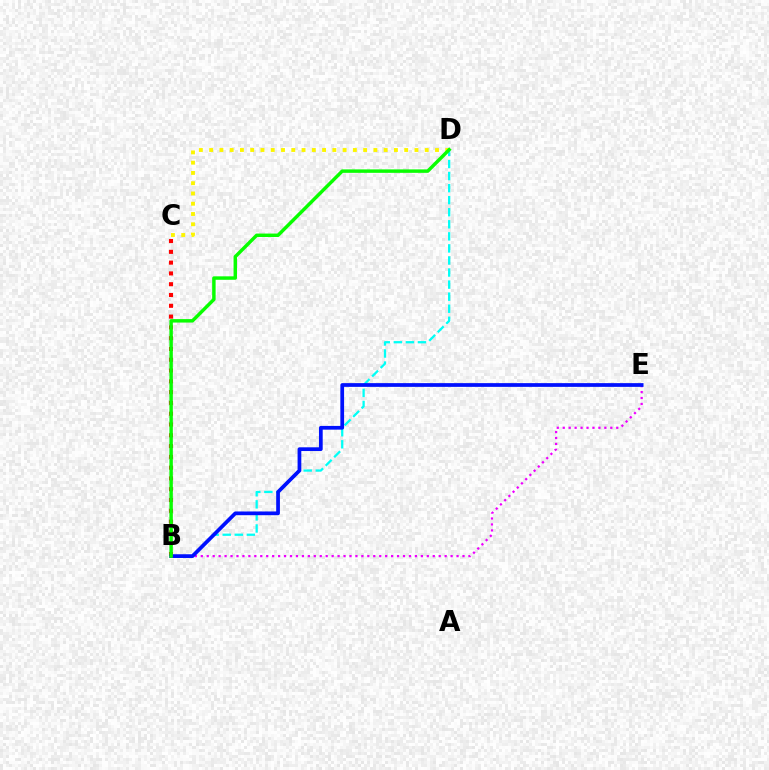{('B', 'E'): [{'color': '#ee00ff', 'line_style': 'dotted', 'thickness': 1.62}, {'color': '#0010ff', 'line_style': 'solid', 'thickness': 2.68}], ('B', 'D'): [{'color': '#00fff6', 'line_style': 'dashed', 'thickness': 1.64}, {'color': '#08ff00', 'line_style': 'solid', 'thickness': 2.48}], ('B', 'C'): [{'color': '#ff0000', 'line_style': 'dotted', 'thickness': 2.93}], ('C', 'D'): [{'color': '#fcf500', 'line_style': 'dotted', 'thickness': 2.79}]}